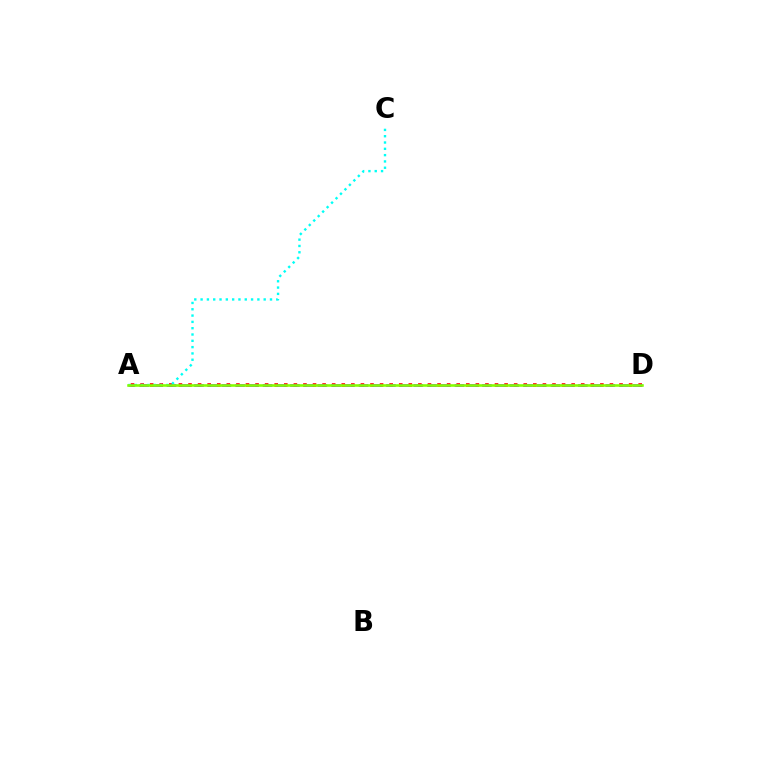{('A', 'D'): [{'color': '#ff0000', 'line_style': 'dotted', 'thickness': 2.6}, {'color': '#7200ff', 'line_style': 'dashed', 'thickness': 1.86}, {'color': '#84ff00', 'line_style': 'solid', 'thickness': 1.86}], ('A', 'C'): [{'color': '#00fff6', 'line_style': 'dotted', 'thickness': 1.71}]}